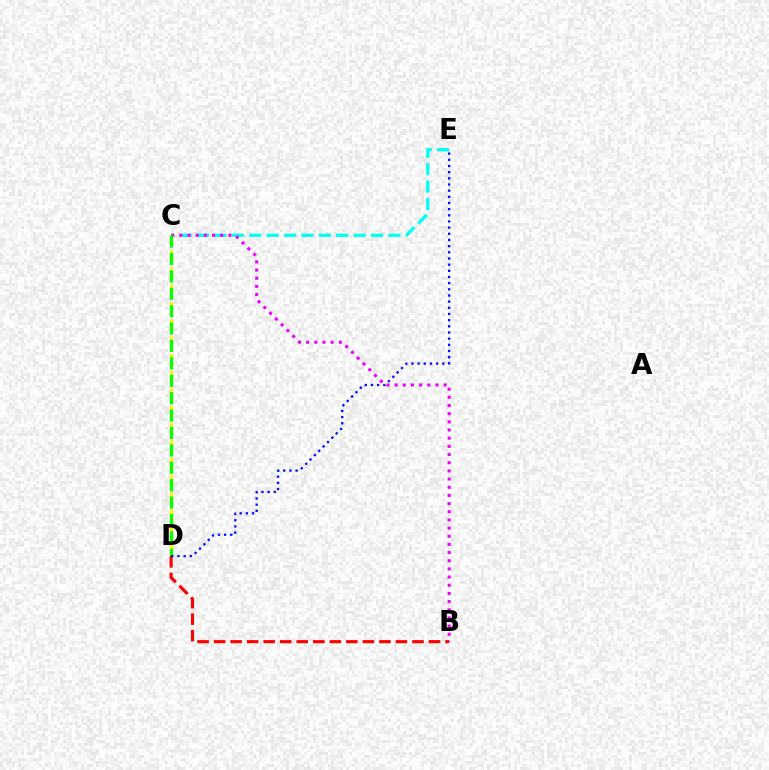{('C', 'E'): [{'color': '#00fff6', 'line_style': 'dashed', 'thickness': 2.36}], ('C', 'D'): [{'color': '#fcf500', 'line_style': 'dashed', 'thickness': 2.35}, {'color': '#08ff00', 'line_style': 'dashed', 'thickness': 2.36}], ('B', 'C'): [{'color': '#ee00ff', 'line_style': 'dotted', 'thickness': 2.22}], ('B', 'D'): [{'color': '#ff0000', 'line_style': 'dashed', 'thickness': 2.25}], ('D', 'E'): [{'color': '#0010ff', 'line_style': 'dotted', 'thickness': 1.68}]}